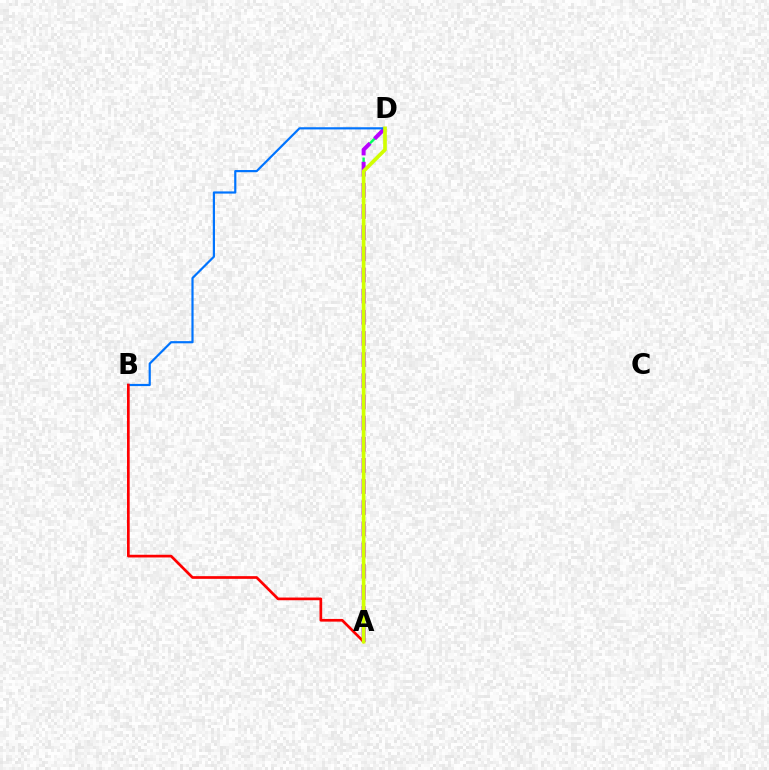{('A', 'D'): [{'color': '#00ff5c', 'line_style': 'dashed', 'thickness': 1.72}, {'color': '#b900ff', 'line_style': 'dashed', 'thickness': 2.87}, {'color': '#d1ff00', 'line_style': 'solid', 'thickness': 2.64}], ('B', 'D'): [{'color': '#0074ff', 'line_style': 'solid', 'thickness': 1.57}], ('A', 'B'): [{'color': '#ff0000', 'line_style': 'solid', 'thickness': 1.94}]}